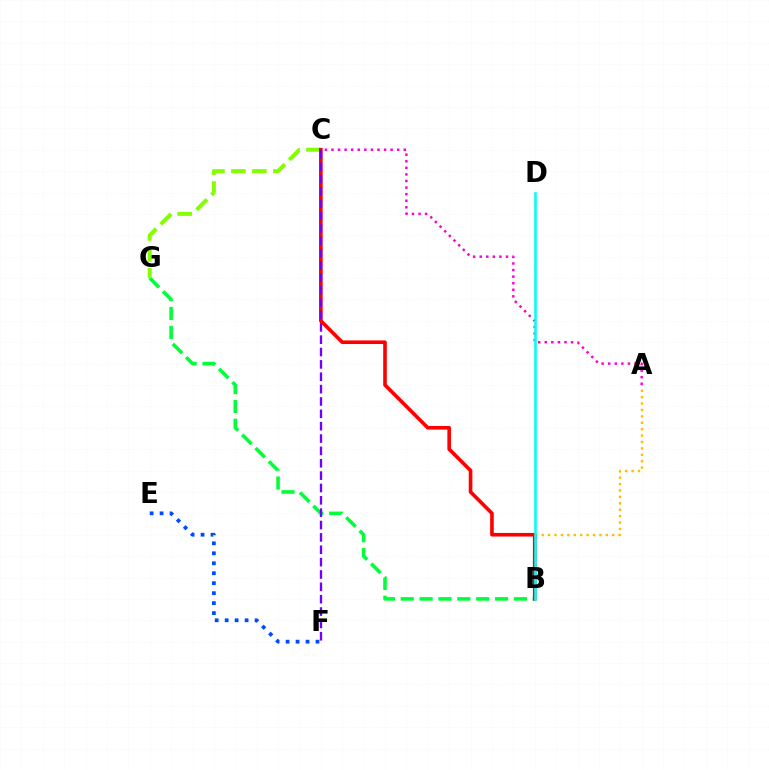{('B', 'G'): [{'color': '#00ff39', 'line_style': 'dashed', 'thickness': 2.56}], ('A', 'C'): [{'color': '#ff00cf', 'line_style': 'dotted', 'thickness': 1.79}], ('A', 'B'): [{'color': '#ffbd00', 'line_style': 'dotted', 'thickness': 1.74}], ('C', 'G'): [{'color': '#84ff00', 'line_style': 'dashed', 'thickness': 2.85}], ('B', 'C'): [{'color': '#ff0000', 'line_style': 'solid', 'thickness': 2.6}], ('B', 'D'): [{'color': '#00fff6', 'line_style': 'solid', 'thickness': 1.85}], ('C', 'F'): [{'color': '#7200ff', 'line_style': 'dashed', 'thickness': 1.68}], ('E', 'F'): [{'color': '#004bff', 'line_style': 'dotted', 'thickness': 2.71}]}